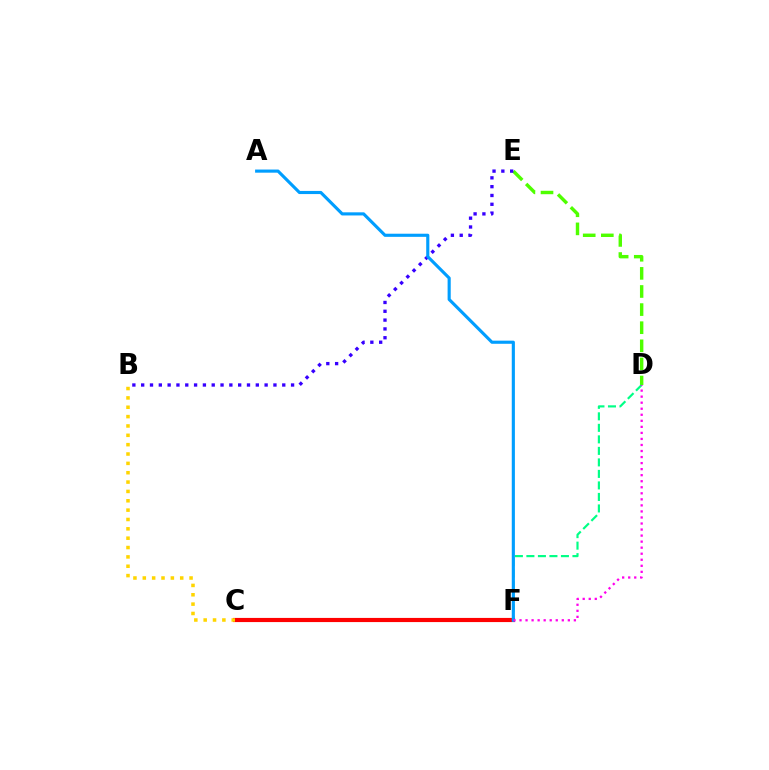{('D', 'E'): [{'color': '#4fff00', 'line_style': 'dashed', 'thickness': 2.46}], ('B', 'E'): [{'color': '#3700ff', 'line_style': 'dotted', 'thickness': 2.4}], ('D', 'F'): [{'color': '#00ff86', 'line_style': 'dashed', 'thickness': 1.56}, {'color': '#ff00ed', 'line_style': 'dotted', 'thickness': 1.64}], ('C', 'F'): [{'color': '#ff0000', 'line_style': 'solid', 'thickness': 2.99}], ('B', 'C'): [{'color': '#ffd500', 'line_style': 'dotted', 'thickness': 2.54}], ('A', 'F'): [{'color': '#009eff', 'line_style': 'solid', 'thickness': 2.25}]}